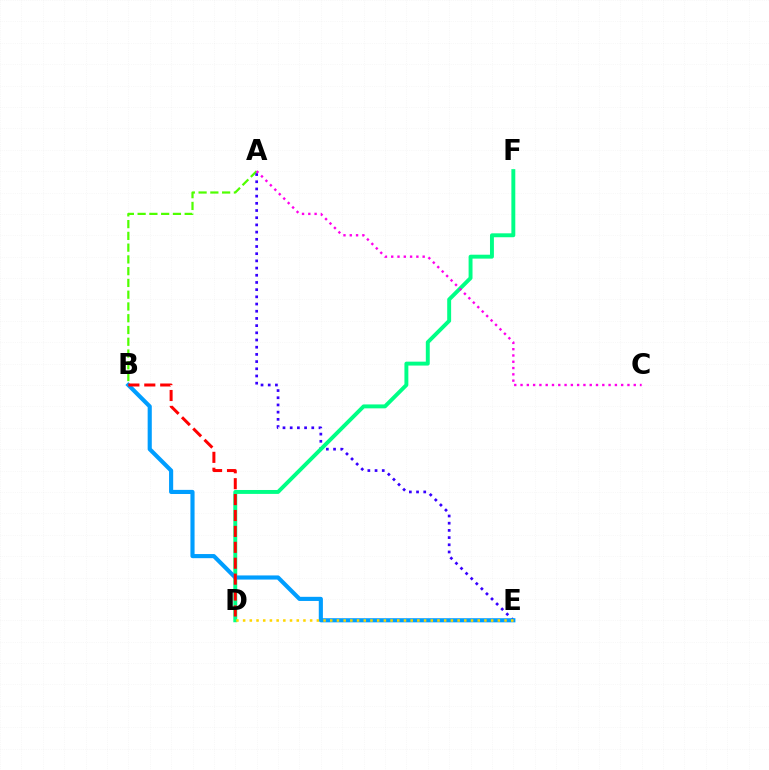{('A', 'B'): [{'color': '#4fff00', 'line_style': 'dashed', 'thickness': 1.6}], ('A', 'E'): [{'color': '#3700ff', 'line_style': 'dotted', 'thickness': 1.95}], ('D', 'F'): [{'color': '#00ff86', 'line_style': 'solid', 'thickness': 2.82}], ('B', 'E'): [{'color': '#009eff', 'line_style': 'solid', 'thickness': 2.97}], ('B', 'D'): [{'color': '#ff0000', 'line_style': 'dashed', 'thickness': 2.16}], ('D', 'E'): [{'color': '#ffd500', 'line_style': 'dotted', 'thickness': 1.82}], ('A', 'C'): [{'color': '#ff00ed', 'line_style': 'dotted', 'thickness': 1.71}]}